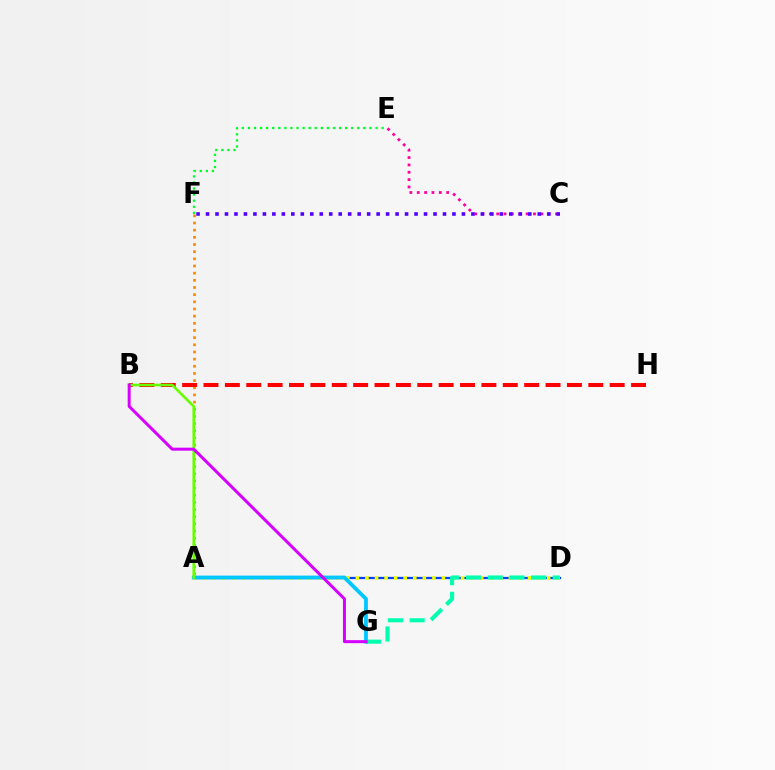{('E', 'F'): [{'color': '#00ff27', 'line_style': 'dotted', 'thickness': 1.65}], ('C', 'E'): [{'color': '#ff00a0', 'line_style': 'dotted', 'thickness': 2.0}], ('A', 'D'): [{'color': '#003fff', 'line_style': 'solid', 'thickness': 1.62}, {'color': '#eeff00', 'line_style': 'dotted', 'thickness': 2.6}], ('A', 'F'): [{'color': '#ff8800', 'line_style': 'dotted', 'thickness': 1.95}], ('C', 'F'): [{'color': '#4f00ff', 'line_style': 'dotted', 'thickness': 2.58}], ('B', 'H'): [{'color': '#ff0000', 'line_style': 'dashed', 'thickness': 2.9}], ('D', 'G'): [{'color': '#00ffaf', 'line_style': 'dashed', 'thickness': 2.94}], ('A', 'G'): [{'color': '#00c7ff', 'line_style': 'solid', 'thickness': 2.72}], ('A', 'B'): [{'color': '#66ff00', 'line_style': 'solid', 'thickness': 1.89}], ('B', 'G'): [{'color': '#d600ff', 'line_style': 'solid', 'thickness': 2.15}]}